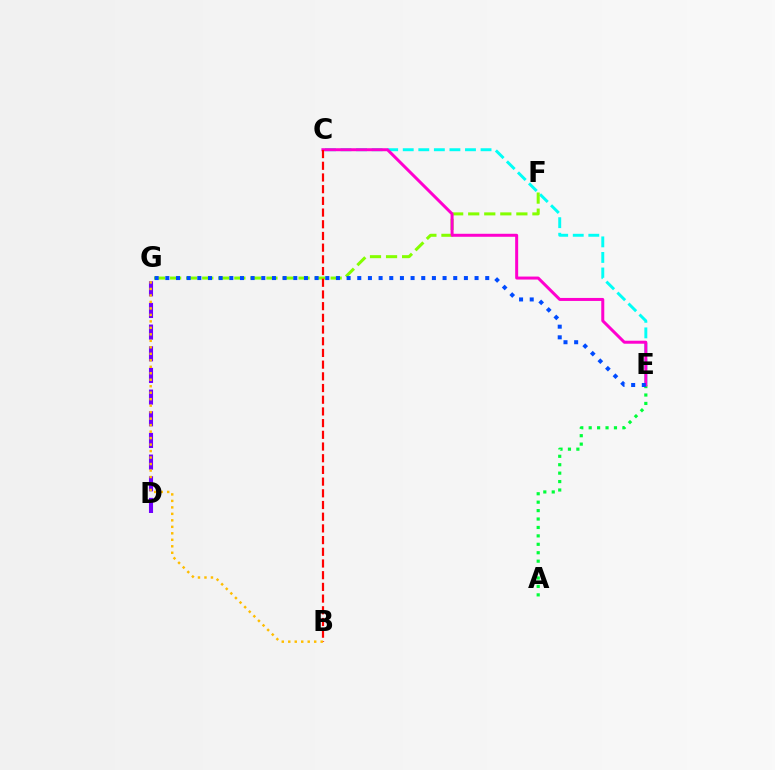{('D', 'G'): [{'color': '#7200ff', 'line_style': 'dashed', 'thickness': 2.94}], ('C', 'E'): [{'color': '#00fff6', 'line_style': 'dashed', 'thickness': 2.11}, {'color': '#ff00cf', 'line_style': 'solid', 'thickness': 2.16}], ('F', 'G'): [{'color': '#84ff00', 'line_style': 'dashed', 'thickness': 2.18}], ('A', 'E'): [{'color': '#00ff39', 'line_style': 'dotted', 'thickness': 2.29}], ('B', 'C'): [{'color': '#ff0000', 'line_style': 'dashed', 'thickness': 1.59}], ('B', 'G'): [{'color': '#ffbd00', 'line_style': 'dotted', 'thickness': 1.76}], ('E', 'G'): [{'color': '#004bff', 'line_style': 'dotted', 'thickness': 2.9}]}